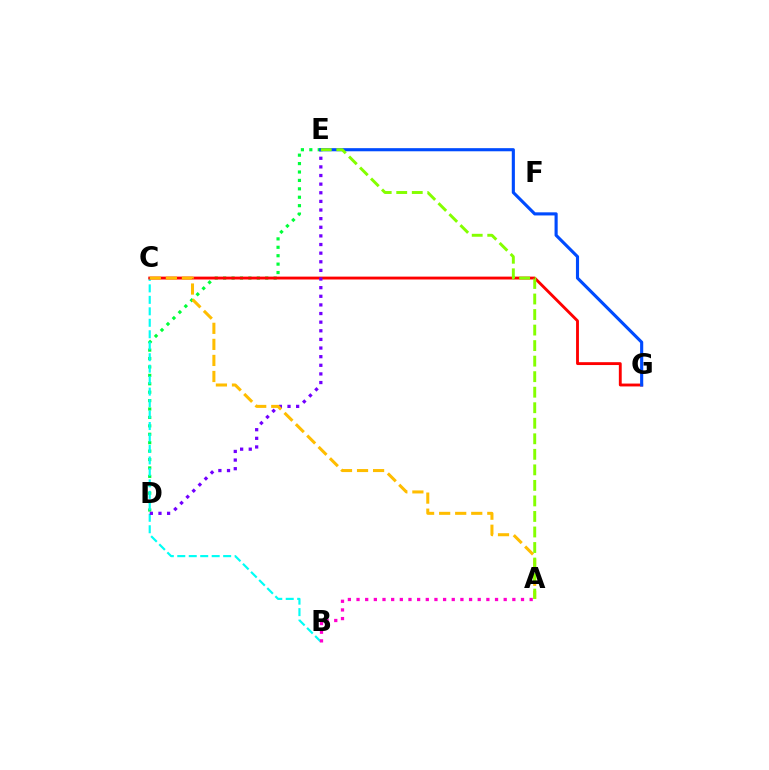{('D', 'E'): [{'color': '#00ff39', 'line_style': 'dotted', 'thickness': 2.29}, {'color': '#7200ff', 'line_style': 'dotted', 'thickness': 2.34}], ('B', 'C'): [{'color': '#00fff6', 'line_style': 'dashed', 'thickness': 1.56}], ('C', 'G'): [{'color': '#ff0000', 'line_style': 'solid', 'thickness': 2.06}], ('A', 'B'): [{'color': '#ff00cf', 'line_style': 'dotted', 'thickness': 2.35}], ('A', 'C'): [{'color': '#ffbd00', 'line_style': 'dashed', 'thickness': 2.18}], ('E', 'G'): [{'color': '#004bff', 'line_style': 'solid', 'thickness': 2.25}], ('A', 'E'): [{'color': '#84ff00', 'line_style': 'dashed', 'thickness': 2.11}]}